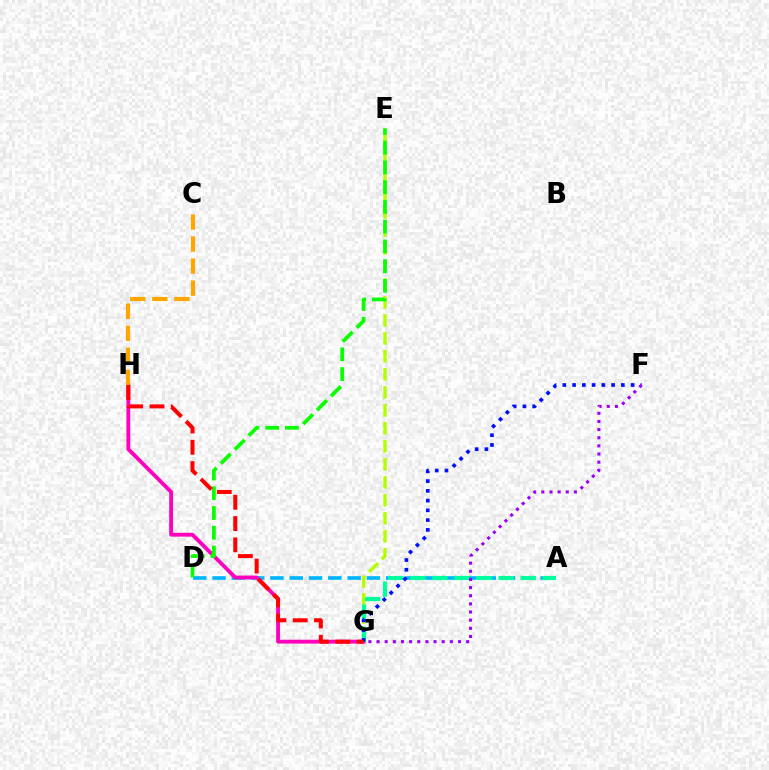{('A', 'D'): [{'color': '#00b5ff', 'line_style': 'dashed', 'thickness': 2.62}], ('G', 'H'): [{'color': '#ff00bd', 'line_style': 'solid', 'thickness': 2.76}, {'color': '#ff0000', 'line_style': 'dashed', 'thickness': 2.89}], ('E', 'G'): [{'color': '#b3ff00', 'line_style': 'dashed', 'thickness': 2.44}], ('D', 'E'): [{'color': '#08ff00', 'line_style': 'dashed', 'thickness': 2.68}], ('A', 'G'): [{'color': '#00ff9d', 'line_style': 'dashed', 'thickness': 3.0}], ('F', 'G'): [{'color': '#0010ff', 'line_style': 'dotted', 'thickness': 2.65}, {'color': '#9b00ff', 'line_style': 'dotted', 'thickness': 2.21}], ('C', 'H'): [{'color': '#ffa500', 'line_style': 'dashed', 'thickness': 2.99}]}